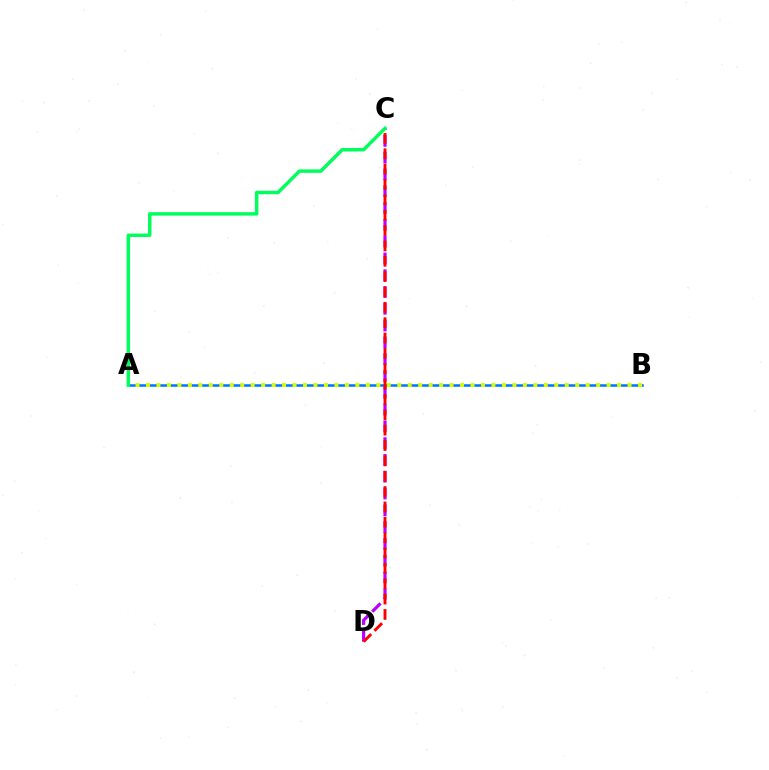{('C', 'D'): [{'color': '#b900ff', 'line_style': 'dashed', 'thickness': 2.28}, {'color': '#ff0000', 'line_style': 'dashed', 'thickness': 2.09}], ('A', 'B'): [{'color': '#0074ff', 'line_style': 'solid', 'thickness': 1.8}, {'color': '#d1ff00', 'line_style': 'dotted', 'thickness': 2.84}], ('A', 'C'): [{'color': '#00ff5c', 'line_style': 'solid', 'thickness': 2.49}]}